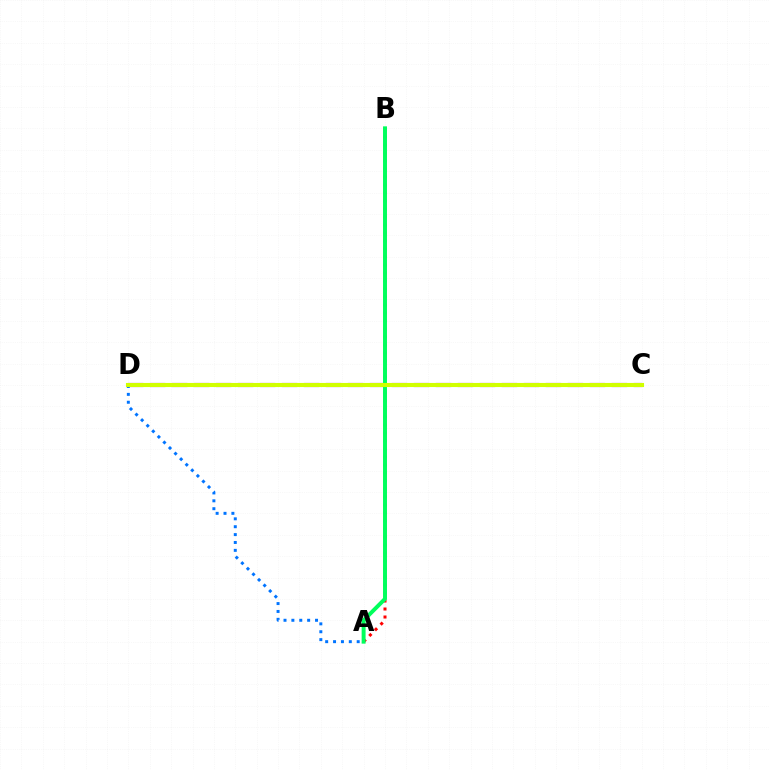{('C', 'D'): [{'color': '#b900ff', 'line_style': 'dashed', 'thickness': 2.99}, {'color': '#d1ff00', 'line_style': 'solid', 'thickness': 2.95}], ('A', 'D'): [{'color': '#0074ff', 'line_style': 'dotted', 'thickness': 2.14}], ('A', 'B'): [{'color': '#ff0000', 'line_style': 'dotted', 'thickness': 2.17}, {'color': '#00ff5c', 'line_style': 'solid', 'thickness': 2.85}]}